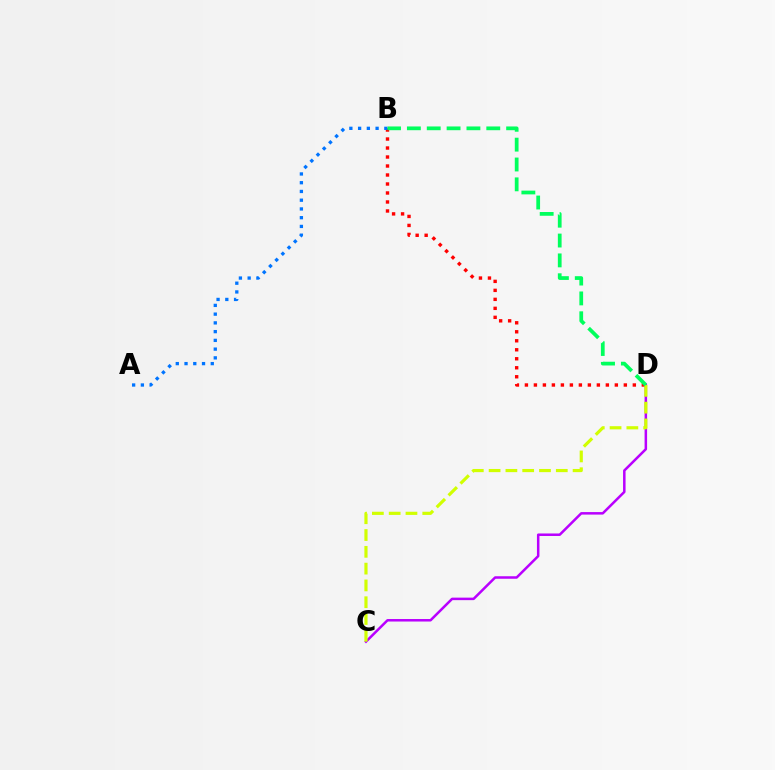{('B', 'D'): [{'color': '#ff0000', 'line_style': 'dotted', 'thickness': 2.44}, {'color': '#00ff5c', 'line_style': 'dashed', 'thickness': 2.7}], ('C', 'D'): [{'color': '#b900ff', 'line_style': 'solid', 'thickness': 1.81}, {'color': '#d1ff00', 'line_style': 'dashed', 'thickness': 2.28}], ('A', 'B'): [{'color': '#0074ff', 'line_style': 'dotted', 'thickness': 2.38}]}